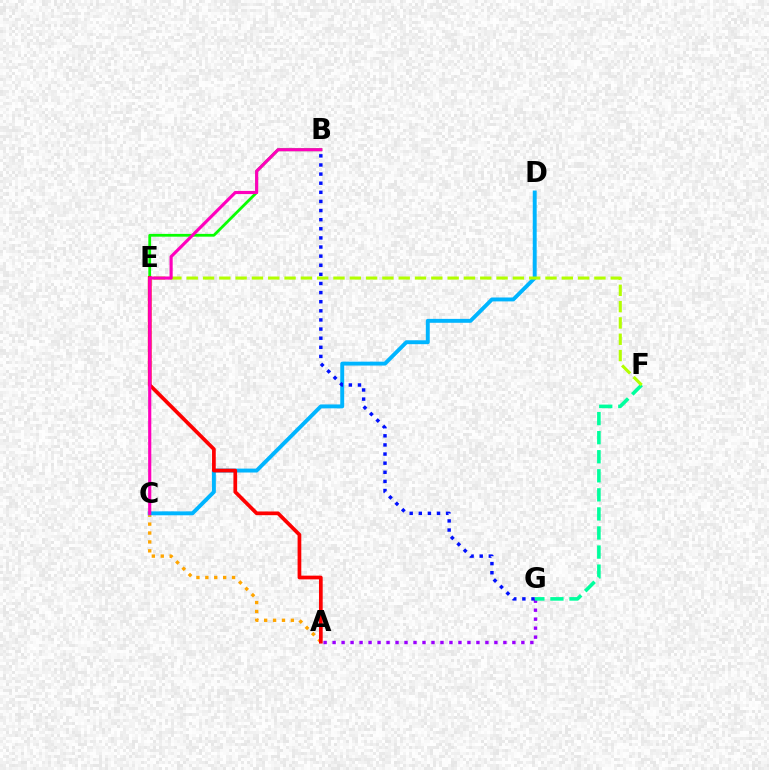{('A', 'C'): [{'color': '#ffa500', 'line_style': 'dotted', 'thickness': 2.42}], ('C', 'D'): [{'color': '#00b5ff', 'line_style': 'solid', 'thickness': 2.81}], ('A', 'G'): [{'color': '#9b00ff', 'line_style': 'dotted', 'thickness': 2.44}], ('B', 'E'): [{'color': '#08ff00', 'line_style': 'solid', 'thickness': 2.0}], ('F', 'G'): [{'color': '#00ff9d', 'line_style': 'dashed', 'thickness': 2.59}], ('B', 'G'): [{'color': '#0010ff', 'line_style': 'dotted', 'thickness': 2.48}], ('E', 'F'): [{'color': '#b3ff00', 'line_style': 'dashed', 'thickness': 2.22}], ('A', 'E'): [{'color': '#ff0000', 'line_style': 'solid', 'thickness': 2.67}], ('B', 'C'): [{'color': '#ff00bd', 'line_style': 'solid', 'thickness': 2.27}]}